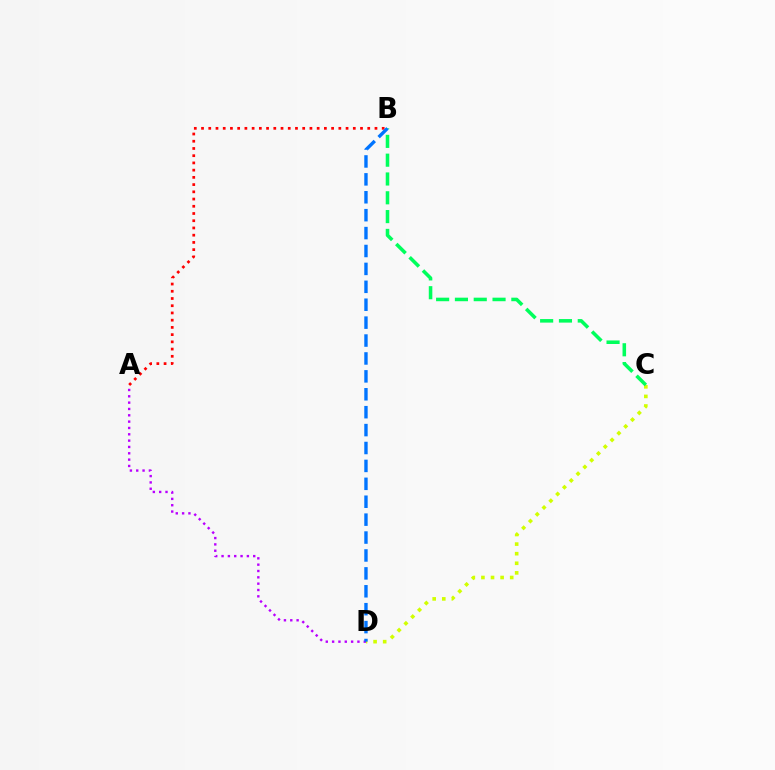{('A', 'B'): [{'color': '#ff0000', 'line_style': 'dotted', 'thickness': 1.96}], ('C', 'D'): [{'color': '#d1ff00', 'line_style': 'dotted', 'thickness': 2.61}], ('A', 'D'): [{'color': '#b900ff', 'line_style': 'dotted', 'thickness': 1.72}], ('B', 'C'): [{'color': '#00ff5c', 'line_style': 'dashed', 'thickness': 2.55}], ('B', 'D'): [{'color': '#0074ff', 'line_style': 'dashed', 'thickness': 2.43}]}